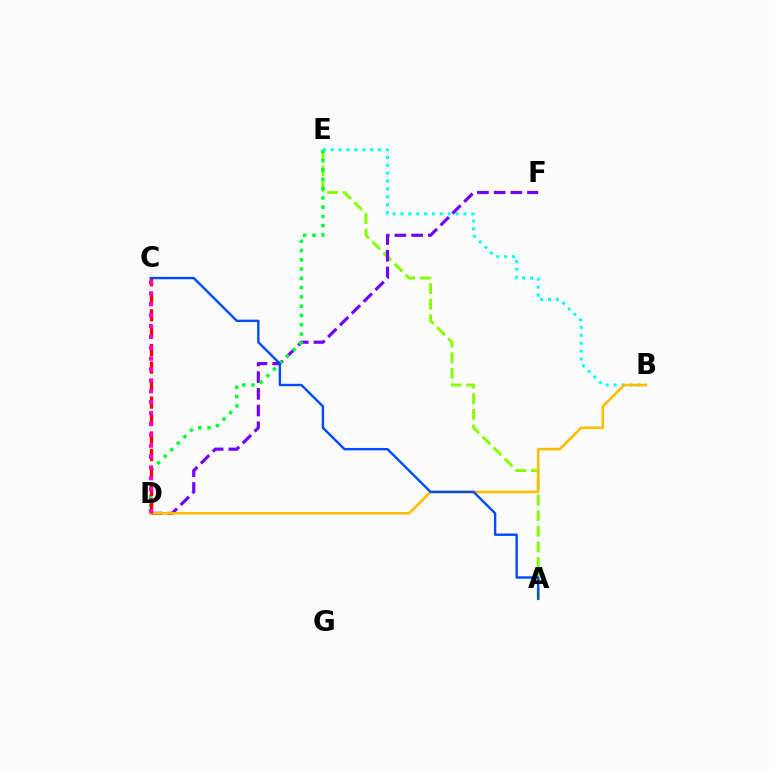{('A', 'E'): [{'color': '#84ff00', 'line_style': 'dashed', 'thickness': 2.12}], ('B', 'E'): [{'color': '#00fff6', 'line_style': 'dotted', 'thickness': 2.14}], ('D', 'F'): [{'color': '#7200ff', 'line_style': 'dashed', 'thickness': 2.27}], ('D', 'E'): [{'color': '#00ff39', 'line_style': 'dotted', 'thickness': 2.52}], ('B', 'D'): [{'color': '#ffbd00', 'line_style': 'solid', 'thickness': 1.91}], ('C', 'D'): [{'color': '#ff0000', 'line_style': 'dashed', 'thickness': 2.37}, {'color': '#ff00cf', 'line_style': 'dotted', 'thickness': 2.96}], ('A', 'C'): [{'color': '#004bff', 'line_style': 'solid', 'thickness': 1.73}]}